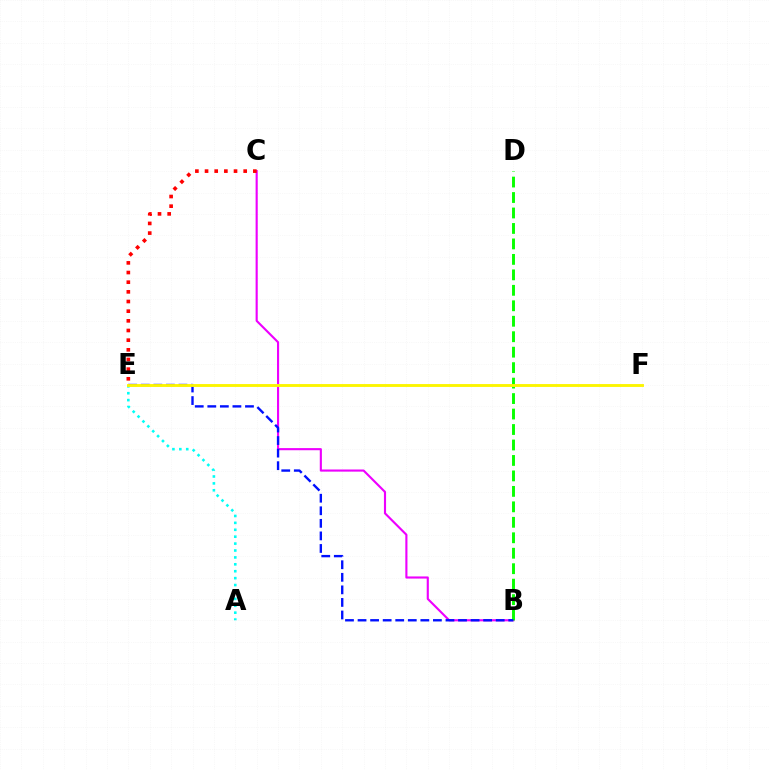{('B', 'C'): [{'color': '#ee00ff', 'line_style': 'solid', 'thickness': 1.53}], ('C', 'E'): [{'color': '#ff0000', 'line_style': 'dotted', 'thickness': 2.62}], ('B', 'D'): [{'color': '#08ff00', 'line_style': 'dashed', 'thickness': 2.1}], ('A', 'E'): [{'color': '#00fff6', 'line_style': 'dotted', 'thickness': 1.88}], ('B', 'E'): [{'color': '#0010ff', 'line_style': 'dashed', 'thickness': 1.71}], ('E', 'F'): [{'color': '#fcf500', 'line_style': 'solid', 'thickness': 2.07}]}